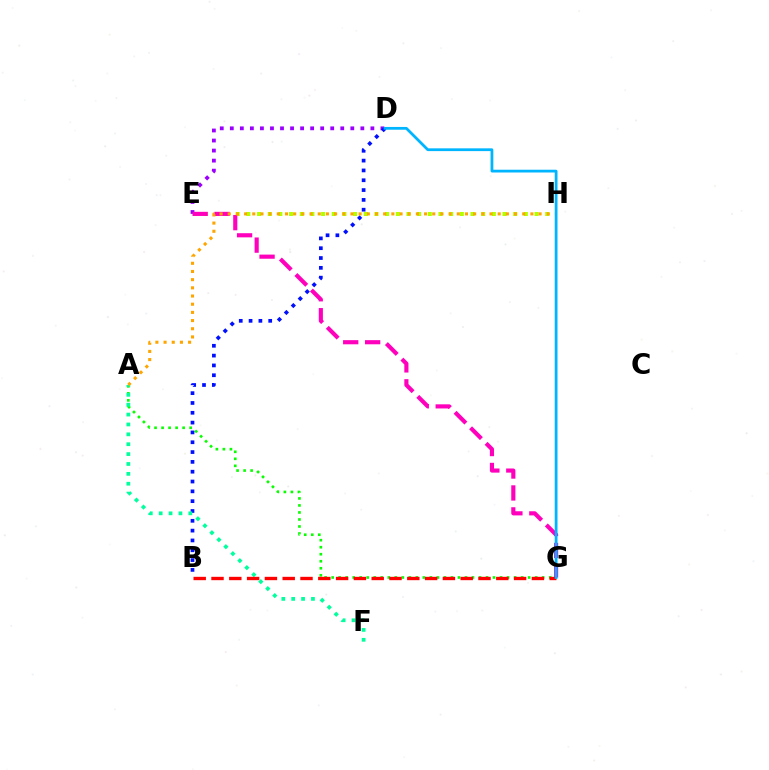{('A', 'G'): [{'color': '#08ff00', 'line_style': 'dotted', 'thickness': 1.91}], ('D', 'E'): [{'color': '#9b00ff', 'line_style': 'dotted', 'thickness': 2.73}], ('E', 'H'): [{'color': '#b3ff00', 'line_style': 'dotted', 'thickness': 2.9}], ('B', 'D'): [{'color': '#0010ff', 'line_style': 'dotted', 'thickness': 2.67}], ('E', 'G'): [{'color': '#ff00bd', 'line_style': 'dashed', 'thickness': 2.98}], ('A', 'F'): [{'color': '#00ff9d', 'line_style': 'dotted', 'thickness': 2.68}], ('A', 'H'): [{'color': '#ffa500', 'line_style': 'dotted', 'thickness': 2.22}], ('B', 'G'): [{'color': '#ff0000', 'line_style': 'dashed', 'thickness': 2.42}], ('D', 'G'): [{'color': '#00b5ff', 'line_style': 'solid', 'thickness': 1.99}]}